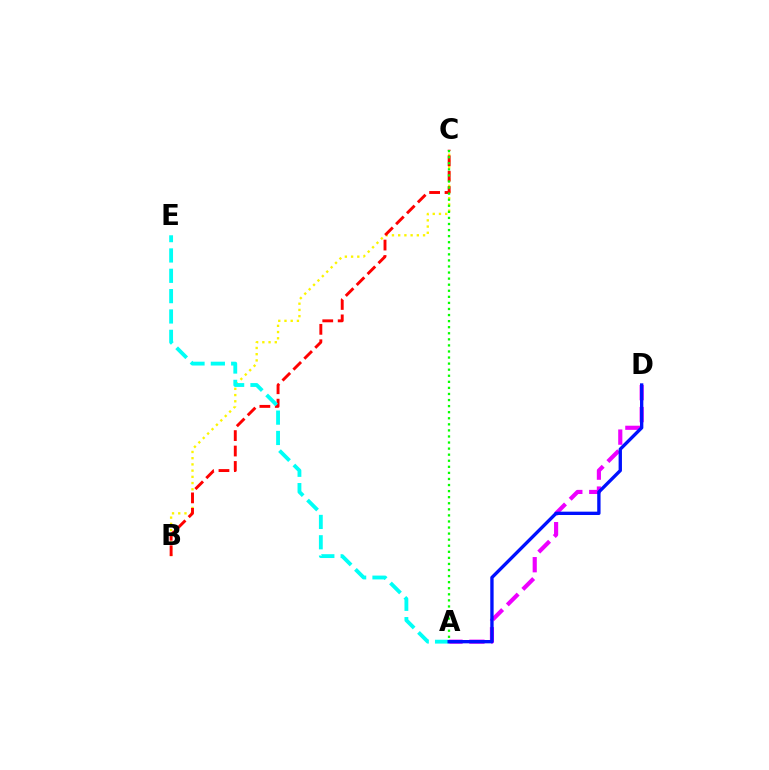{('B', 'C'): [{'color': '#fcf500', 'line_style': 'dotted', 'thickness': 1.69}, {'color': '#ff0000', 'line_style': 'dashed', 'thickness': 2.1}], ('A', 'D'): [{'color': '#ee00ff', 'line_style': 'dashed', 'thickness': 2.98}, {'color': '#0010ff', 'line_style': 'solid', 'thickness': 2.41}], ('A', 'C'): [{'color': '#08ff00', 'line_style': 'dotted', 'thickness': 1.65}], ('A', 'E'): [{'color': '#00fff6', 'line_style': 'dashed', 'thickness': 2.76}]}